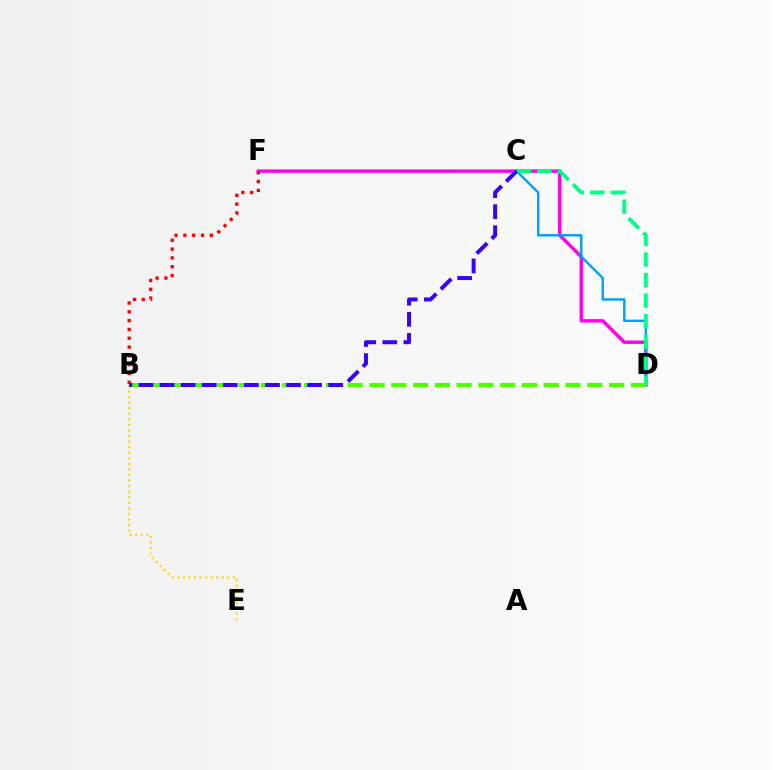{('D', 'F'): [{'color': '#ff00ed', 'line_style': 'solid', 'thickness': 2.45}], ('C', 'D'): [{'color': '#009eff', 'line_style': 'solid', 'thickness': 1.73}, {'color': '#00ff86', 'line_style': 'dashed', 'thickness': 2.8}], ('B', 'E'): [{'color': '#ffd500', 'line_style': 'dotted', 'thickness': 1.51}], ('B', 'D'): [{'color': '#4fff00', 'line_style': 'dashed', 'thickness': 2.96}], ('B', 'F'): [{'color': '#ff0000', 'line_style': 'dotted', 'thickness': 2.39}], ('B', 'C'): [{'color': '#3700ff', 'line_style': 'dashed', 'thickness': 2.86}]}